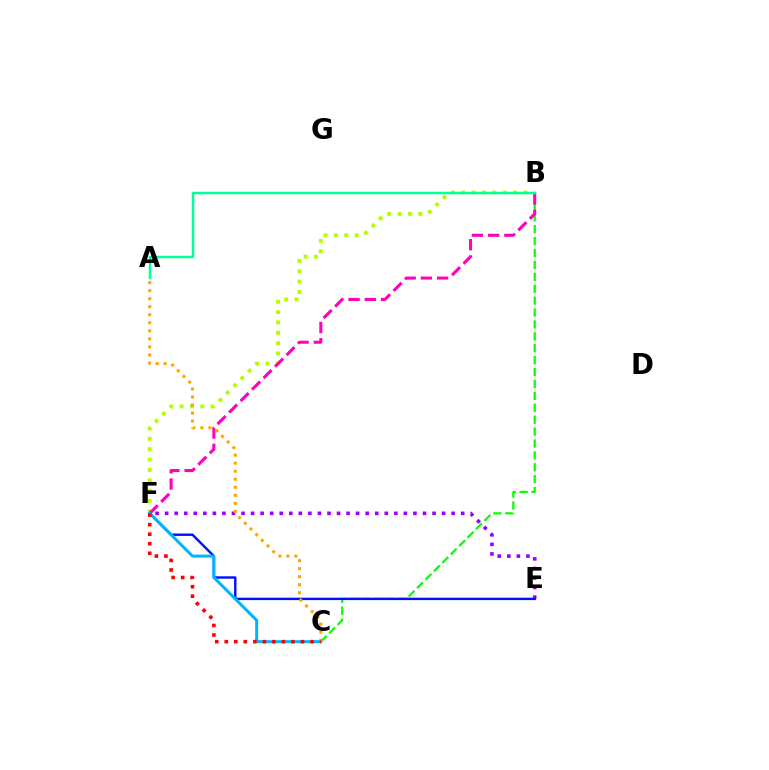{('B', 'F'): [{'color': '#b3ff00', 'line_style': 'dotted', 'thickness': 2.81}, {'color': '#ff00bd', 'line_style': 'dashed', 'thickness': 2.21}], ('E', 'F'): [{'color': '#9b00ff', 'line_style': 'dotted', 'thickness': 2.59}, {'color': '#0010ff', 'line_style': 'solid', 'thickness': 1.73}], ('B', 'C'): [{'color': '#08ff00', 'line_style': 'dashed', 'thickness': 1.62}], ('C', 'F'): [{'color': '#00b5ff', 'line_style': 'solid', 'thickness': 2.15}, {'color': '#ff0000', 'line_style': 'dotted', 'thickness': 2.59}], ('A', 'C'): [{'color': '#ffa500', 'line_style': 'dotted', 'thickness': 2.18}], ('A', 'B'): [{'color': '#00ff9d', 'line_style': 'solid', 'thickness': 1.78}]}